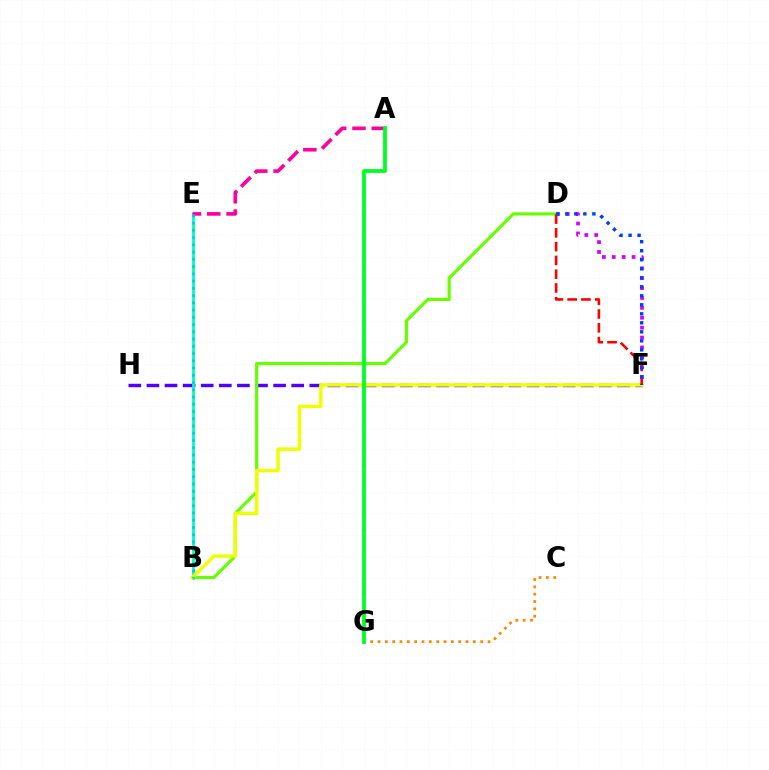{('F', 'H'): [{'color': '#4f00ff', 'line_style': 'dashed', 'thickness': 2.46}], ('B', 'E'): [{'color': '#00ffaf', 'line_style': 'solid', 'thickness': 2.0}, {'color': '#00c7ff', 'line_style': 'dotted', 'thickness': 1.97}], ('A', 'E'): [{'color': '#ff00a0', 'line_style': 'dashed', 'thickness': 2.62}], ('D', 'F'): [{'color': '#d600ff', 'line_style': 'dotted', 'thickness': 2.69}, {'color': '#ff0000', 'line_style': 'dashed', 'thickness': 1.87}, {'color': '#003fff', 'line_style': 'dotted', 'thickness': 2.45}], ('B', 'D'): [{'color': '#66ff00', 'line_style': 'solid', 'thickness': 2.28}], ('B', 'F'): [{'color': '#eeff00', 'line_style': 'solid', 'thickness': 2.49}], ('C', 'G'): [{'color': '#ff8800', 'line_style': 'dotted', 'thickness': 1.99}], ('A', 'G'): [{'color': '#00ff27', 'line_style': 'solid', 'thickness': 2.74}]}